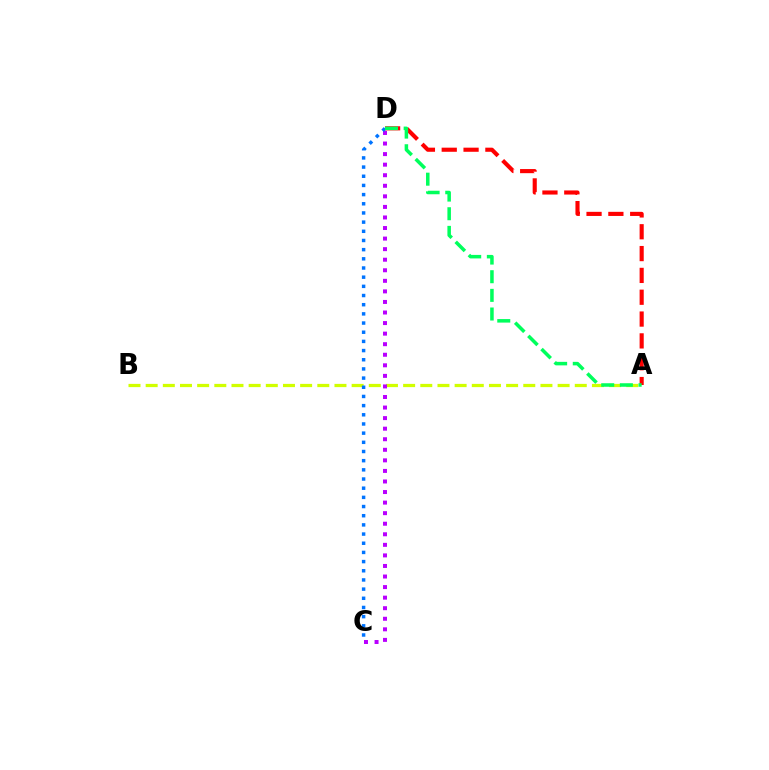{('A', 'B'): [{'color': '#d1ff00', 'line_style': 'dashed', 'thickness': 2.33}], ('A', 'D'): [{'color': '#ff0000', 'line_style': 'dashed', 'thickness': 2.97}, {'color': '#00ff5c', 'line_style': 'dashed', 'thickness': 2.53}], ('C', 'D'): [{'color': '#b900ff', 'line_style': 'dotted', 'thickness': 2.87}, {'color': '#0074ff', 'line_style': 'dotted', 'thickness': 2.49}]}